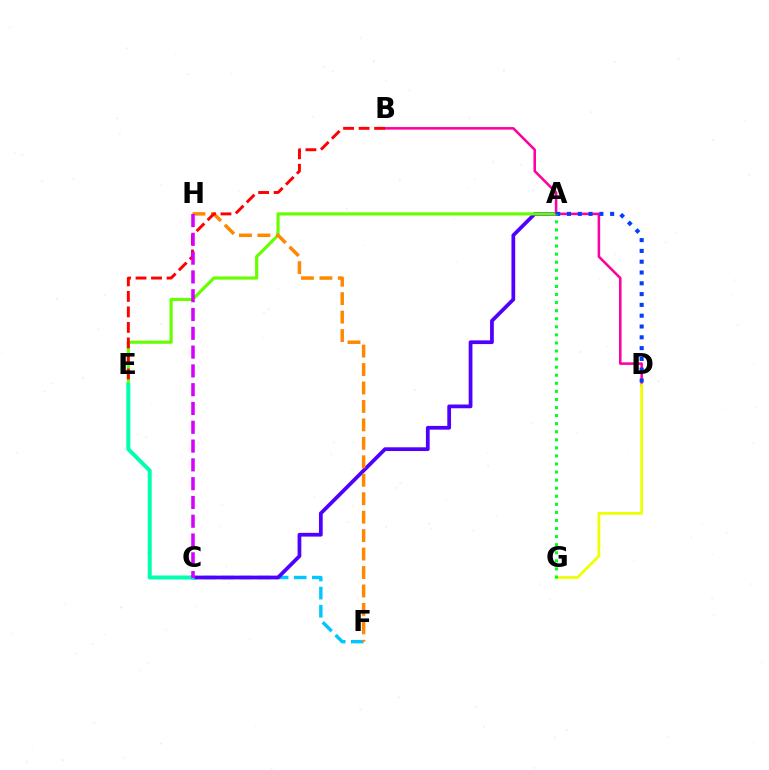{('C', 'F'): [{'color': '#00c7ff', 'line_style': 'dashed', 'thickness': 2.46}], ('A', 'C'): [{'color': '#4f00ff', 'line_style': 'solid', 'thickness': 2.7}], ('A', 'E'): [{'color': '#66ff00', 'line_style': 'solid', 'thickness': 2.27}], ('B', 'D'): [{'color': '#ff00a0', 'line_style': 'solid', 'thickness': 1.83}], ('F', 'H'): [{'color': '#ff8800', 'line_style': 'dashed', 'thickness': 2.51}], ('D', 'G'): [{'color': '#eeff00', 'line_style': 'solid', 'thickness': 1.98}], ('A', 'D'): [{'color': '#003fff', 'line_style': 'dotted', 'thickness': 2.93}], ('B', 'E'): [{'color': '#ff0000', 'line_style': 'dashed', 'thickness': 2.11}], ('C', 'E'): [{'color': '#00ffaf', 'line_style': 'solid', 'thickness': 2.87}], ('A', 'G'): [{'color': '#00ff27', 'line_style': 'dotted', 'thickness': 2.19}], ('C', 'H'): [{'color': '#d600ff', 'line_style': 'dashed', 'thickness': 2.55}]}